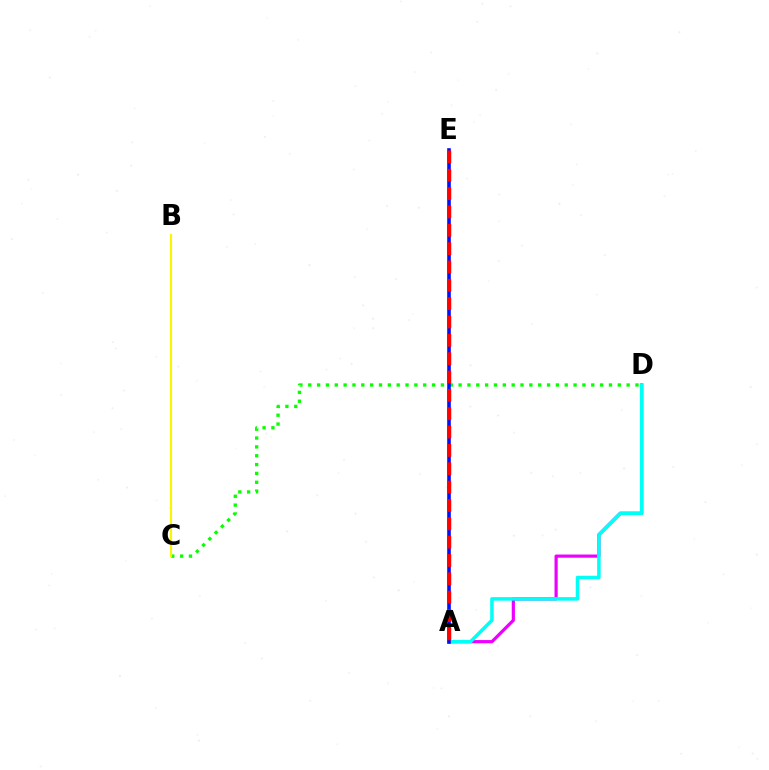{('A', 'D'): [{'color': '#ee00ff', 'line_style': 'solid', 'thickness': 2.3}, {'color': '#00fff6', 'line_style': 'solid', 'thickness': 2.53}], ('C', 'D'): [{'color': '#08ff00', 'line_style': 'dotted', 'thickness': 2.4}], ('A', 'E'): [{'color': '#0010ff', 'line_style': 'solid', 'thickness': 2.59}, {'color': '#ff0000', 'line_style': 'dashed', 'thickness': 2.49}], ('B', 'C'): [{'color': '#fcf500', 'line_style': 'solid', 'thickness': 1.52}]}